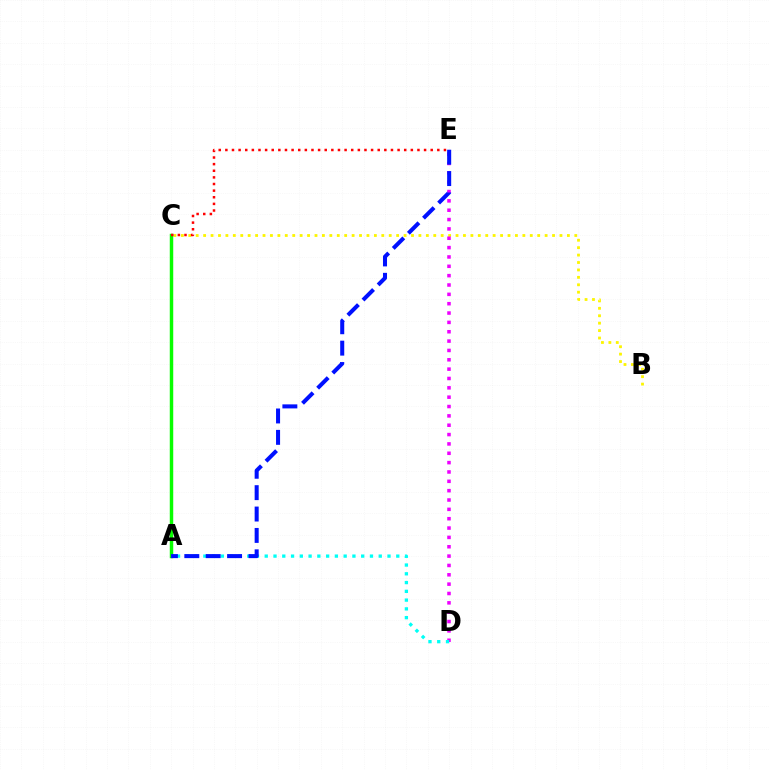{('B', 'C'): [{'color': '#fcf500', 'line_style': 'dotted', 'thickness': 2.02}], ('D', 'E'): [{'color': '#ee00ff', 'line_style': 'dotted', 'thickness': 2.54}], ('A', 'C'): [{'color': '#08ff00', 'line_style': 'solid', 'thickness': 2.49}], ('A', 'D'): [{'color': '#00fff6', 'line_style': 'dotted', 'thickness': 2.38}], ('A', 'E'): [{'color': '#0010ff', 'line_style': 'dashed', 'thickness': 2.91}], ('C', 'E'): [{'color': '#ff0000', 'line_style': 'dotted', 'thickness': 1.8}]}